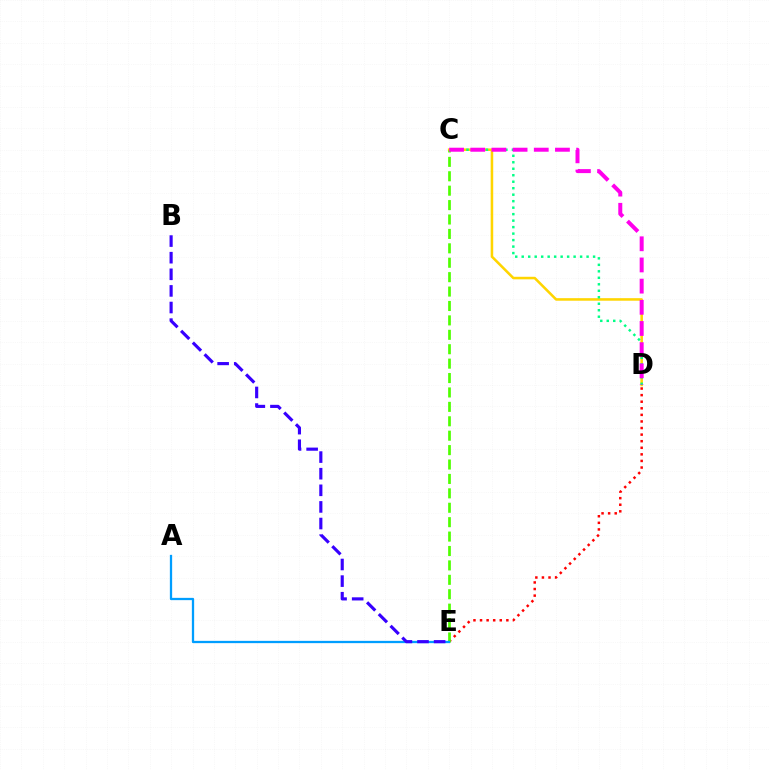{('D', 'E'): [{'color': '#ff0000', 'line_style': 'dotted', 'thickness': 1.79}], ('C', 'D'): [{'color': '#ffd500', 'line_style': 'solid', 'thickness': 1.84}, {'color': '#00ff86', 'line_style': 'dotted', 'thickness': 1.76}, {'color': '#ff00ed', 'line_style': 'dashed', 'thickness': 2.88}], ('C', 'E'): [{'color': '#4fff00', 'line_style': 'dashed', 'thickness': 1.96}], ('A', 'E'): [{'color': '#009eff', 'line_style': 'solid', 'thickness': 1.64}], ('B', 'E'): [{'color': '#3700ff', 'line_style': 'dashed', 'thickness': 2.26}]}